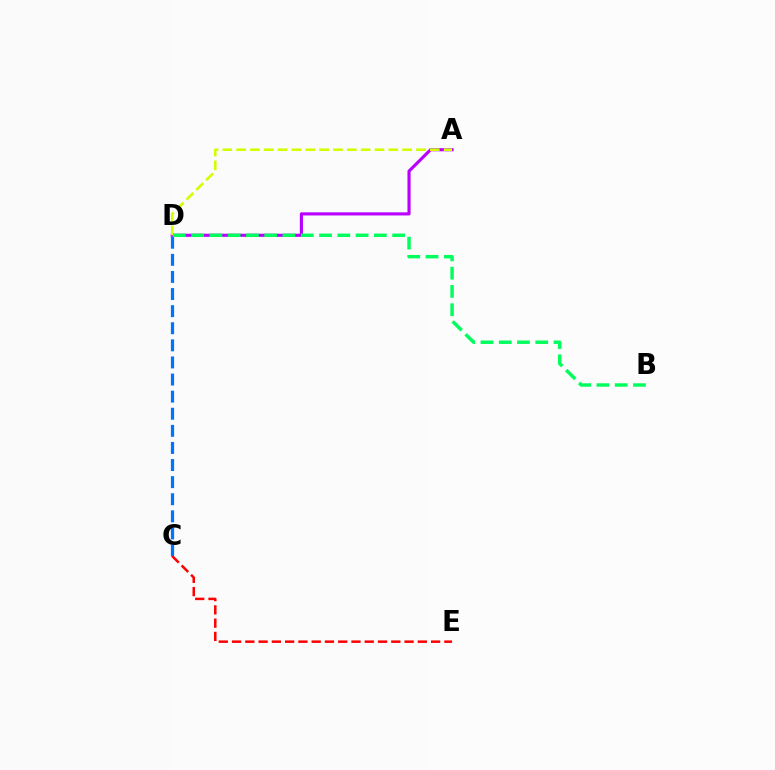{('A', 'D'): [{'color': '#b900ff', 'line_style': 'solid', 'thickness': 2.25}, {'color': '#d1ff00', 'line_style': 'dashed', 'thickness': 1.88}], ('C', 'D'): [{'color': '#0074ff', 'line_style': 'dashed', 'thickness': 2.32}], ('B', 'D'): [{'color': '#00ff5c', 'line_style': 'dashed', 'thickness': 2.48}], ('C', 'E'): [{'color': '#ff0000', 'line_style': 'dashed', 'thickness': 1.8}]}